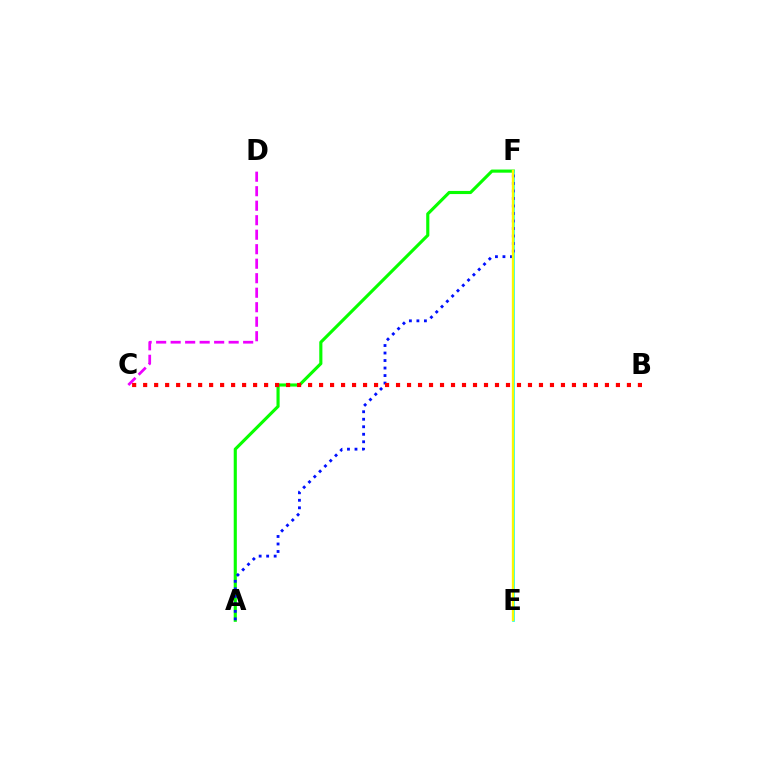{('A', 'F'): [{'color': '#08ff00', 'line_style': 'solid', 'thickness': 2.25}, {'color': '#0010ff', 'line_style': 'dotted', 'thickness': 2.04}], ('E', 'F'): [{'color': '#00fff6', 'line_style': 'solid', 'thickness': 1.9}, {'color': '#fcf500', 'line_style': 'solid', 'thickness': 1.69}], ('B', 'C'): [{'color': '#ff0000', 'line_style': 'dotted', 'thickness': 2.99}], ('C', 'D'): [{'color': '#ee00ff', 'line_style': 'dashed', 'thickness': 1.97}]}